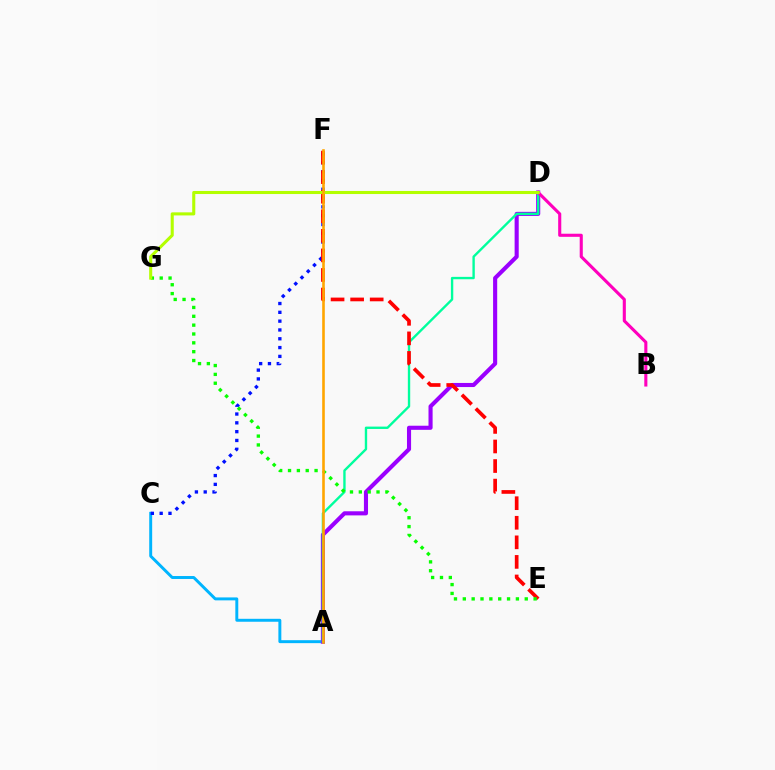{('A', 'C'): [{'color': '#00b5ff', 'line_style': 'solid', 'thickness': 2.12}], ('A', 'D'): [{'color': '#9b00ff', 'line_style': 'solid', 'thickness': 2.95}, {'color': '#00ff9d', 'line_style': 'solid', 'thickness': 1.71}], ('C', 'F'): [{'color': '#0010ff', 'line_style': 'dotted', 'thickness': 2.39}], ('B', 'D'): [{'color': '#ff00bd', 'line_style': 'solid', 'thickness': 2.23}], ('E', 'F'): [{'color': '#ff0000', 'line_style': 'dashed', 'thickness': 2.66}], ('E', 'G'): [{'color': '#08ff00', 'line_style': 'dotted', 'thickness': 2.4}], ('D', 'G'): [{'color': '#b3ff00', 'line_style': 'solid', 'thickness': 2.21}], ('A', 'F'): [{'color': '#ffa500', 'line_style': 'solid', 'thickness': 1.88}]}